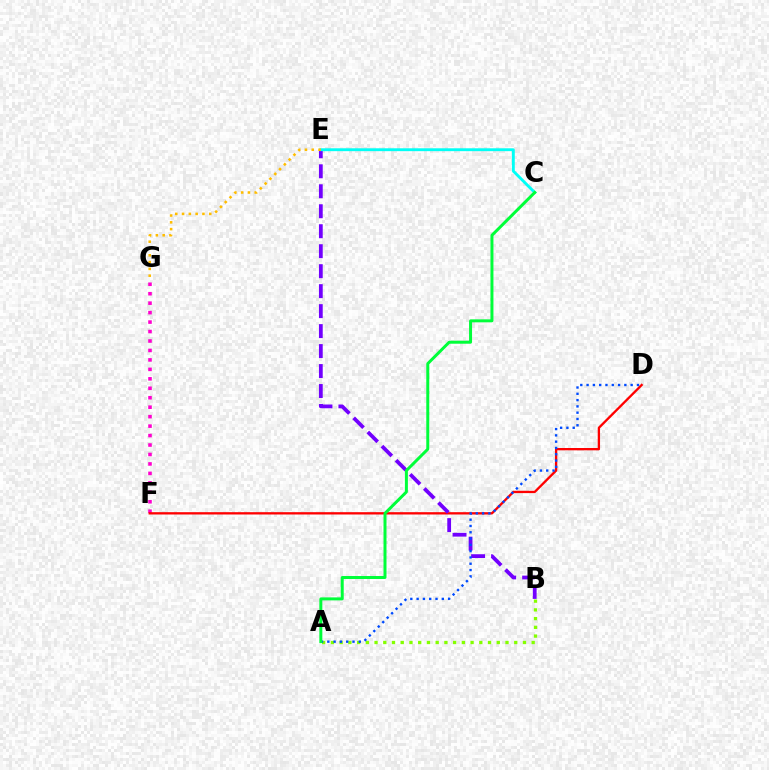{('F', 'G'): [{'color': '#ff00cf', 'line_style': 'dotted', 'thickness': 2.57}], ('D', 'F'): [{'color': '#ff0000', 'line_style': 'solid', 'thickness': 1.67}], ('B', 'E'): [{'color': '#7200ff', 'line_style': 'dashed', 'thickness': 2.71}], ('C', 'E'): [{'color': '#00fff6', 'line_style': 'solid', 'thickness': 2.07}], ('A', 'B'): [{'color': '#84ff00', 'line_style': 'dotted', 'thickness': 2.37}], ('A', 'D'): [{'color': '#004bff', 'line_style': 'dotted', 'thickness': 1.71}], ('A', 'C'): [{'color': '#00ff39', 'line_style': 'solid', 'thickness': 2.15}], ('E', 'G'): [{'color': '#ffbd00', 'line_style': 'dotted', 'thickness': 1.85}]}